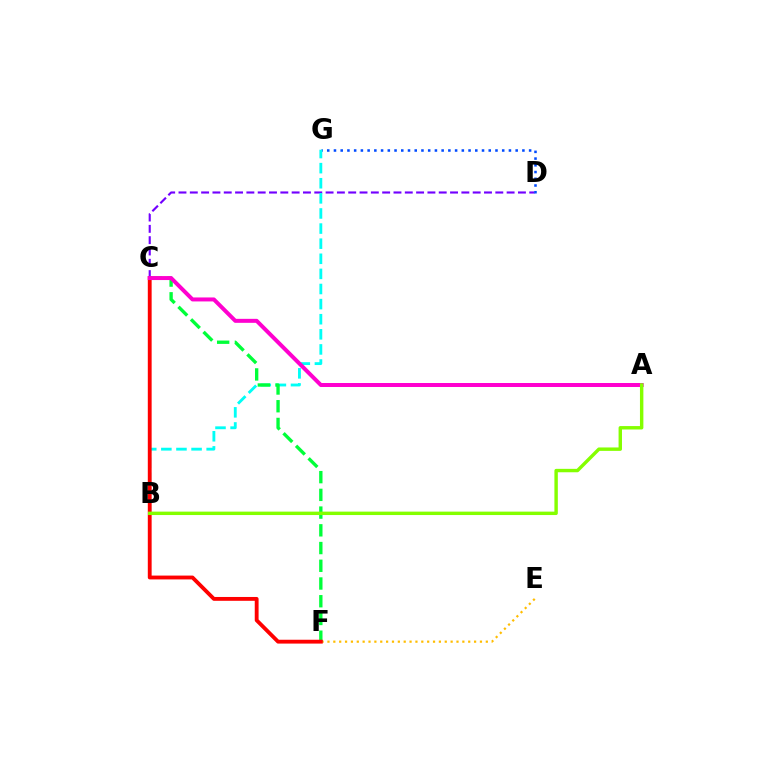{('E', 'F'): [{'color': '#ffbd00', 'line_style': 'dotted', 'thickness': 1.59}], ('C', 'D'): [{'color': '#7200ff', 'line_style': 'dashed', 'thickness': 1.54}], ('D', 'G'): [{'color': '#004bff', 'line_style': 'dotted', 'thickness': 1.83}], ('B', 'G'): [{'color': '#00fff6', 'line_style': 'dashed', 'thickness': 2.05}], ('C', 'F'): [{'color': '#00ff39', 'line_style': 'dashed', 'thickness': 2.41}, {'color': '#ff0000', 'line_style': 'solid', 'thickness': 2.76}], ('A', 'C'): [{'color': '#ff00cf', 'line_style': 'solid', 'thickness': 2.87}], ('A', 'B'): [{'color': '#84ff00', 'line_style': 'solid', 'thickness': 2.46}]}